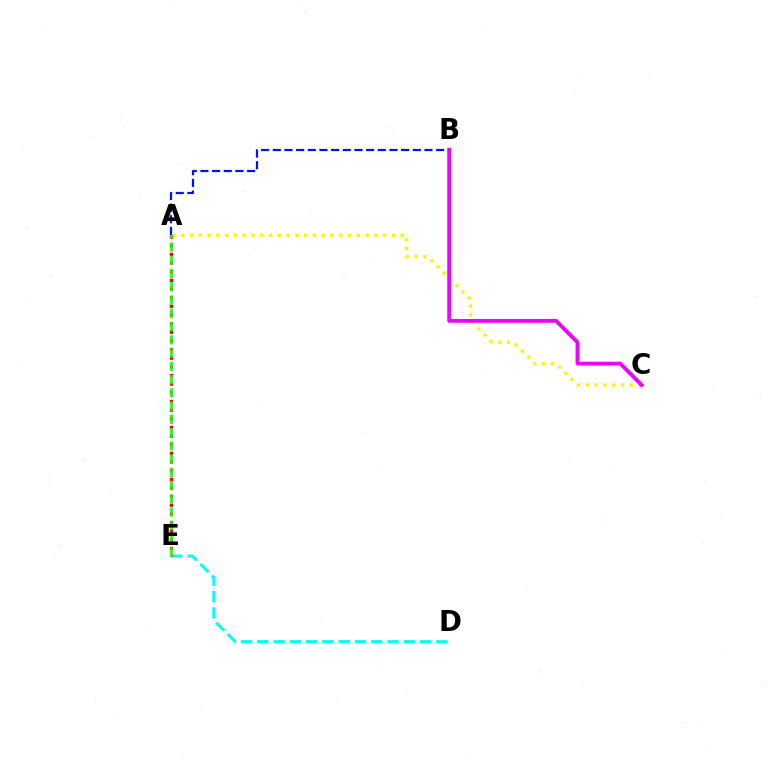{('A', 'C'): [{'color': '#fcf500', 'line_style': 'dotted', 'thickness': 2.39}], ('D', 'E'): [{'color': '#00fff6', 'line_style': 'dashed', 'thickness': 2.21}], ('A', 'B'): [{'color': '#0010ff', 'line_style': 'dashed', 'thickness': 1.59}], ('A', 'E'): [{'color': '#ff0000', 'line_style': 'dotted', 'thickness': 2.35}, {'color': '#08ff00', 'line_style': 'dashed', 'thickness': 1.8}], ('B', 'C'): [{'color': '#ee00ff', 'line_style': 'solid', 'thickness': 2.76}]}